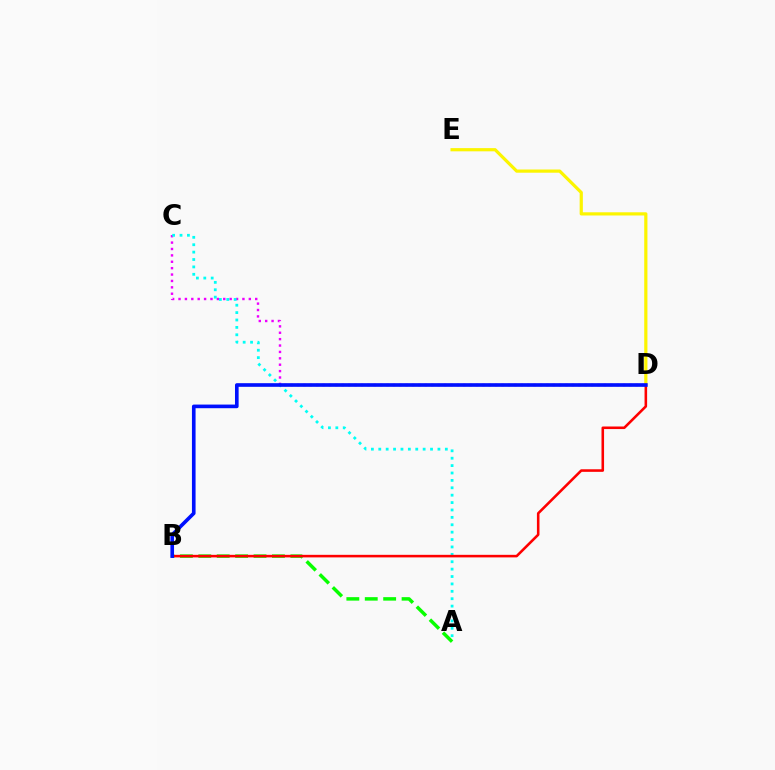{('A', 'B'): [{'color': '#08ff00', 'line_style': 'dashed', 'thickness': 2.5}], ('C', 'D'): [{'color': '#ee00ff', 'line_style': 'dotted', 'thickness': 1.74}], ('D', 'E'): [{'color': '#fcf500', 'line_style': 'solid', 'thickness': 2.31}], ('A', 'C'): [{'color': '#00fff6', 'line_style': 'dotted', 'thickness': 2.01}], ('B', 'D'): [{'color': '#ff0000', 'line_style': 'solid', 'thickness': 1.85}, {'color': '#0010ff', 'line_style': 'solid', 'thickness': 2.62}]}